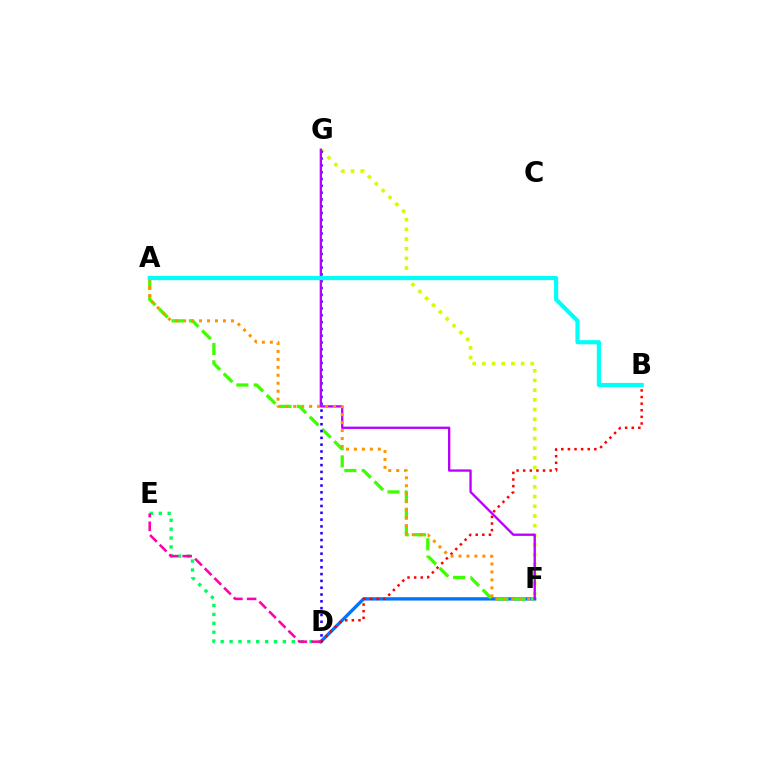{('D', 'F'): [{'color': '#0074ff', 'line_style': 'solid', 'thickness': 2.39}], ('D', 'E'): [{'color': '#00ff5c', 'line_style': 'dotted', 'thickness': 2.41}, {'color': '#ff00ac', 'line_style': 'dashed', 'thickness': 1.86}], ('F', 'G'): [{'color': '#d1ff00', 'line_style': 'dotted', 'thickness': 2.63}, {'color': '#b900ff', 'line_style': 'solid', 'thickness': 1.68}], ('A', 'F'): [{'color': '#3dff00', 'line_style': 'dashed', 'thickness': 2.35}, {'color': '#ff9400', 'line_style': 'dotted', 'thickness': 2.16}], ('B', 'D'): [{'color': '#ff0000', 'line_style': 'dotted', 'thickness': 1.8}], ('D', 'G'): [{'color': '#2500ff', 'line_style': 'dotted', 'thickness': 1.85}], ('A', 'B'): [{'color': '#00fff6', 'line_style': 'solid', 'thickness': 2.99}]}